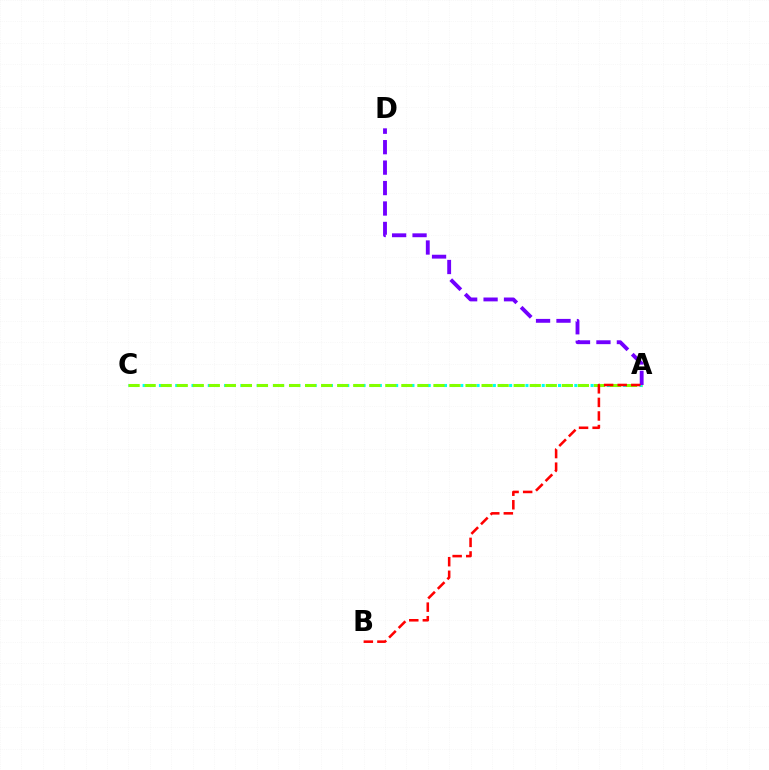{('A', 'C'): [{'color': '#00fff6', 'line_style': 'dotted', 'thickness': 2.21}, {'color': '#84ff00', 'line_style': 'dashed', 'thickness': 2.18}], ('A', 'D'): [{'color': '#7200ff', 'line_style': 'dashed', 'thickness': 2.78}], ('A', 'B'): [{'color': '#ff0000', 'line_style': 'dashed', 'thickness': 1.84}]}